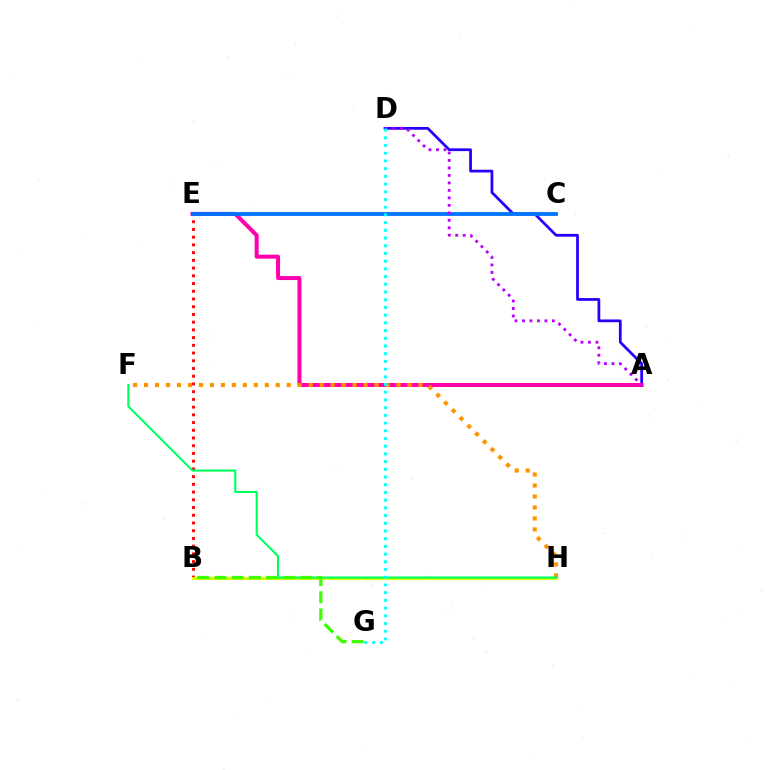{('A', 'D'): [{'color': '#2500ff', 'line_style': 'solid', 'thickness': 1.98}, {'color': '#b900ff', 'line_style': 'dotted', 'thickness': 2.03}], ('B', 'E'): [{'color': '#ff0000', 'line_style': 'dotted', 'thickness': 2.1}], ('A', 'E'): [{'color': '#ff00ac', 'line_style': 'solid', 'thickness': 2.88}], ('B', 'H'): [{'color': '#d1ff00', 'line_style': 'solid', 'thickness': 2.21}], ('F', 'H'): [{'color': '#ff9400', 'line_style': 'dotted', 'thickness': 2.98}, {'color': '#00ff5c', 'line_style': 'solid', 'thickness': 1.51}], ('C', 'E'): [{'color': '#0074ff', 'line_style': 'solid', 'thickness': 2.76}], ('D', 'G'): [{'color': '#00fff6', 'line_style': 'dotted', 'thickness': 2.09}], ('B', 'G'): [{'color': '#3dff00', 'line_style': 'dashed', 'thickness': 2.33}]}